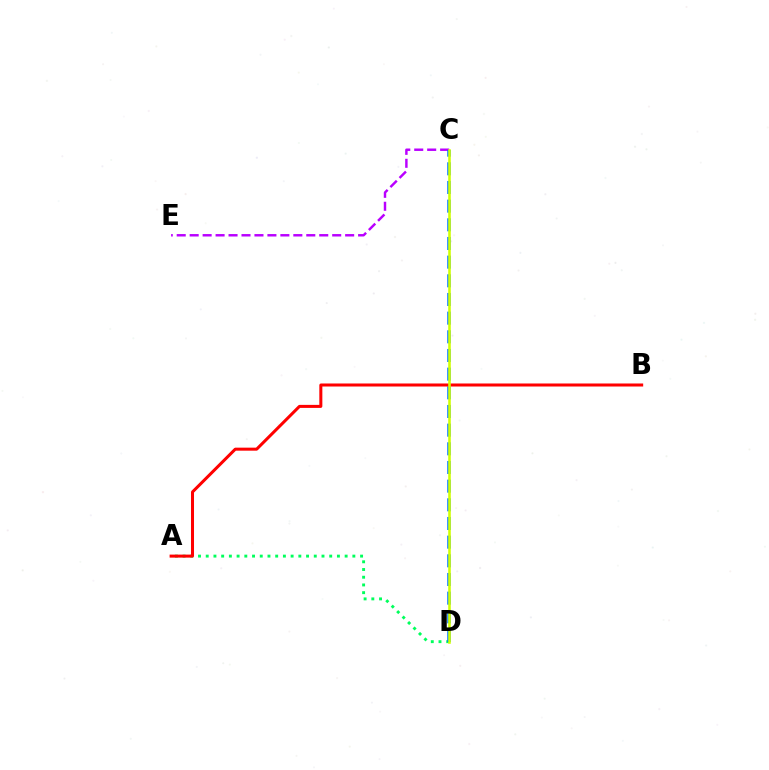{('C', 'E'): [{'color': '#b900ff', 'line_style': 'dashed', 'thickness': 1.76}], ('A', 'D'): [{'color': '#00ff5c', 'line_style': 'dotted', 'thickness': 2.1}], ('C', 'D'): [{'color': '#0074ff', 'line_style': 'dashed', 'thickness': 2.54}, {'color': '#d1ff00', 'line_style': 'solid', 'thickness': 1.85}], ('A', 'B'): [{'color': '#ff0000', 'line_style': 'solid', 'thickness': 2.18}]}